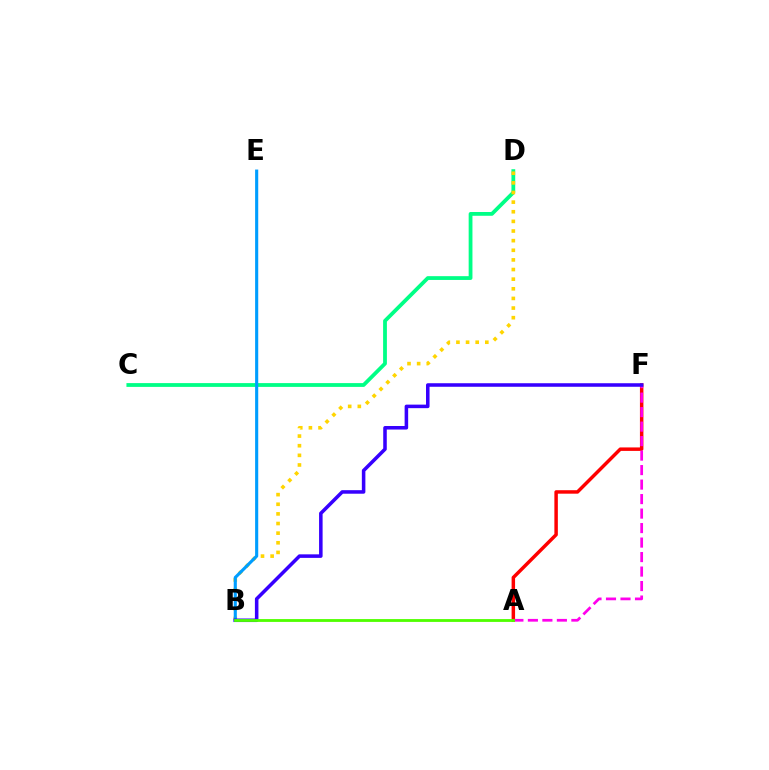{('A', 'F'): [{'color': '#ff0000', 'line_style': 'solid', 'thickness': 2.5}, {'color': '#ff00ed', 'line_style': 'dashed', 'thickness': 1.97}], ('C', 'D'): [{'color': '#00ff86', 'line_style': 'solid', 'thickness': 2.73}], ('B', 'D'): [{'color': '#ffd500', 'line_style': 'dotted', 'thickness': 2.62}], ('B', 'E'): [{'color': '#009eff', 'line_style': 'solid', 'thickness': 2.25}], ('B', 'F'): [{'color': '#3700ff', 'line_style': 'solid', 'thickness': 2.55}], ('A', 'B'): [{'color': '#4fff00', 'line_style': 'solid', 'thickness': 2.04}]}